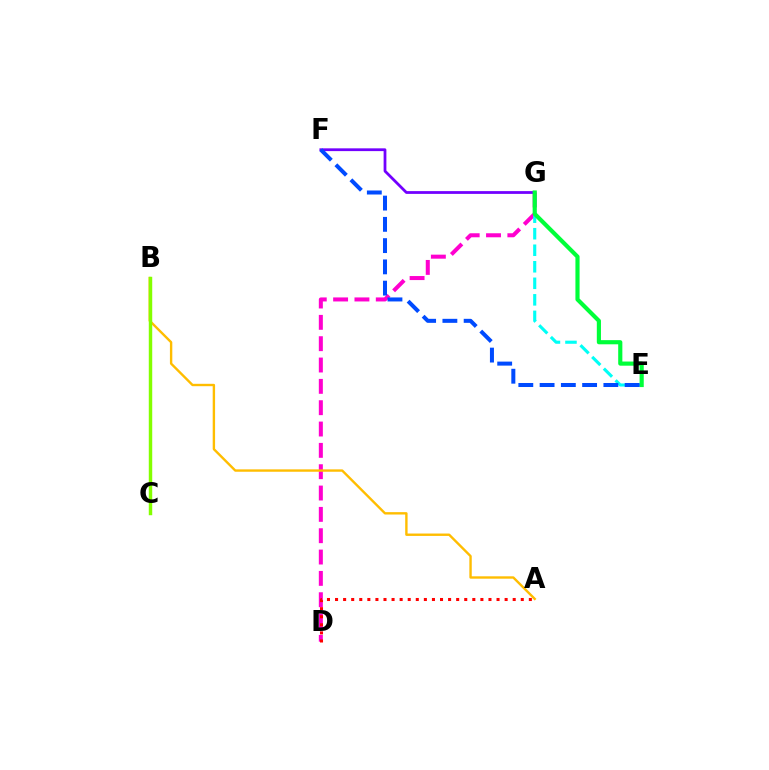{('D', 'G'): [{'color': '#ff00cf', 'line_style': 'dashed', 'thickness': 2.9}], ('A', 'B'): [{'color': '#ffbd00', 'line_style': 'solid', 'thickness': 1.72}], ('F', 'G'): [{'color': '#7200ff', 'line_style': 'solid', 'thickness': 2.0}], ('E', 'G'): [{'color': '#00fff6', 'line_style': 'dashed', 'thickness': 2.25}, {'color': '#00ff39', 'line_style': 'solid', 'thickness': 2.99}], ('E', 'F'): [{'color': '#004bff', 'line_style': 'dashed', 'thickness': 2.89}], ('A', 'D'): [{'color': '#ff0000', 'line_style': 'dotted', 'thickness': 2.19}], ('B', 'C'): [{'color': '#84ff00', 'line_style': 'solid', 'thickness': 2.48}]}